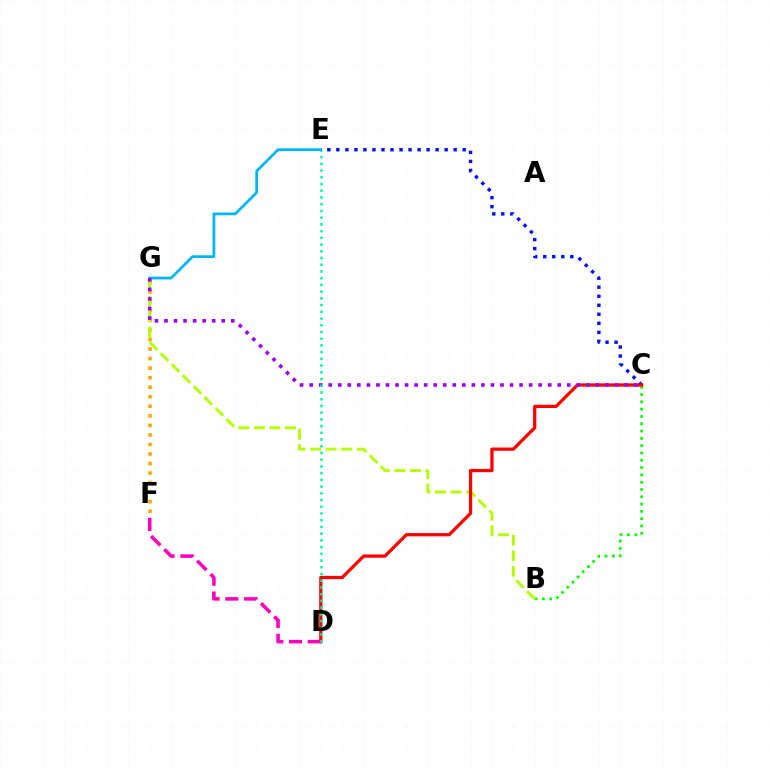{('B', 'C'): [{'color': '#08ff00', 'line_style': 'dotted', 'thickness': 1.98}], ('C', 'E'): [{'color': '#0010ff', 'line_style': 'dotted', 'thickness': 2.45}], ('F', 'G'): [{'color': '#ffa500', 'line_style': 'dotted', 'thickness': 2.59}], ('B', 'G'): [{'color': '#b3ff00', 'line_style': 'dashed', 'thickness': 2.11}], ('E', 'G'): [{'color': '#00b5ff', 'line_style': 'solid', 'thickness': 1.98}], ('C', 'D'): [{'color': '#ff0000', 'line_style': 'solid', 'thickness': 2.35}], ('C', 'G'): [{'color': '#9b00ff', 'line_style': 'dotted', 'thickness': 2.59}], ('D', 'F'): [{'color': '#ff00bd', 'line_style': 'dashed', 'thickness': 2.55}], ('D', 'E'): [{'color': '#00ff9d', 'line_style': 'dotted', 'thickness': 1.83}]}